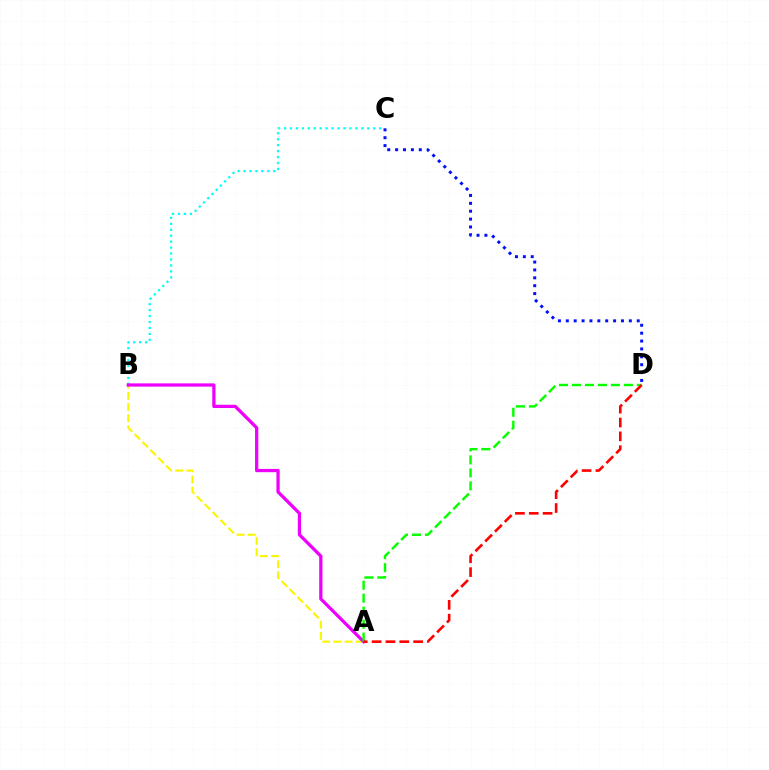{('C', 'D'): [{'color': '#0010ff', 'line_style': 'dotted', 'thickness': 2.14}], ('B', 'C'): [{'color': '#00fff6', 'line_style': 'dotted', 'thickness': 1.62}], ('A', 'B'): [{'color': '#fcf500', 'line_style': 'dashed', 'thickness': 1.52}, {'color': '#ee00ff', 'line_style': 'solid', 'thickness': 2.35}], ('A', 'D'): [{'color': '#08ff00', 'line_style': 'dashed', 'thickness': 1.76}, {'color': '#ff0000', 'line_style': 'dashed', 'thickness': 1.88}]}